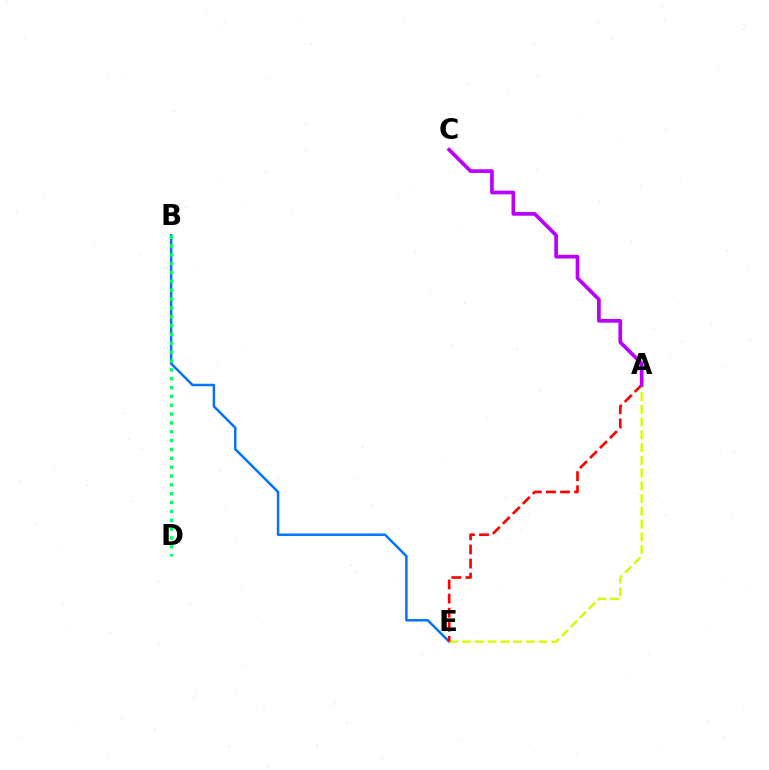{('B', 'E'): [{'color': '#0074ff', 'line_style': 'solid', 'thickness': 1.79}], ('A', 'E'): [{'color': '#d1ff00', 'line_style': 'dashed', 'thickness': 1.73}, {'color': '#ff0000', 'line_style': 'dashed', 'thickness': 1.92}], ('A', 'C'): [{'color': '#b900ff', 'line_style': 'solid', 'thickness': 2.64}], ('B', 'D'): [{'color': '#00ff5c', 'line_style': 'dotted', 'thickness': 2.4}]}